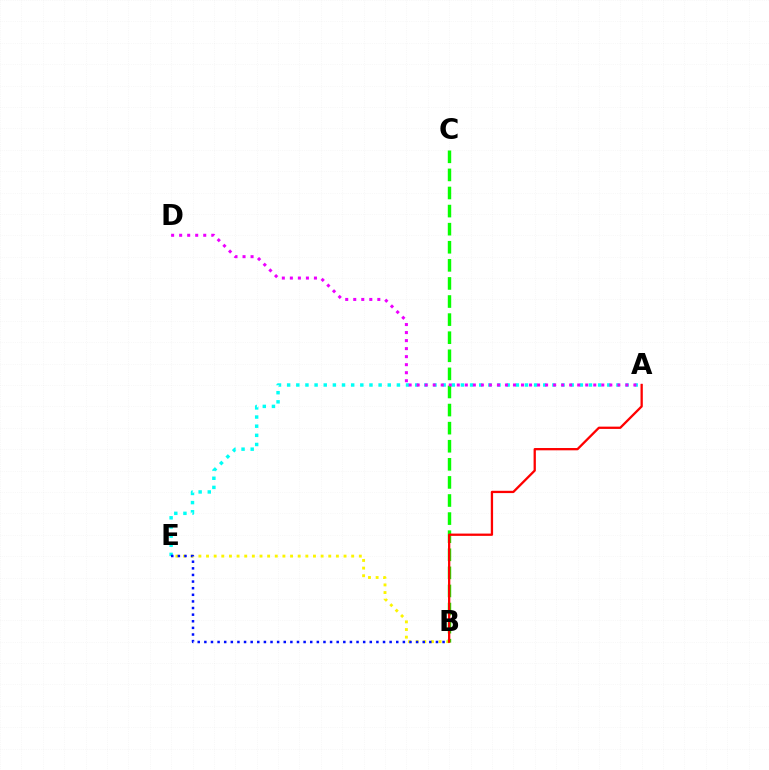{('A', 'E'): [{'color': '#00fff6', 'line_style': 'dotted', 'thickness': 2.49}], ('B', 'E'): [{'color': '#fcf500', 'line_style': 'dotted', 'thickness': 2.08}, {'color': '#0010ff', 'line_style': 'dotted', 'thickness': 1.8}], ('B', 'C'): [{'color': '#08ff00', 'line_style': 'dashed', 'thickness': 2.46}], ('A', 'D'): [{'color': '#ee00ff', 'line_style': 'dotted', 'thickness': 2.18}], ('A', 'B'): [{'color': '#ff0000', 'line_style': 'solid', 'thickness': 1.65}]}